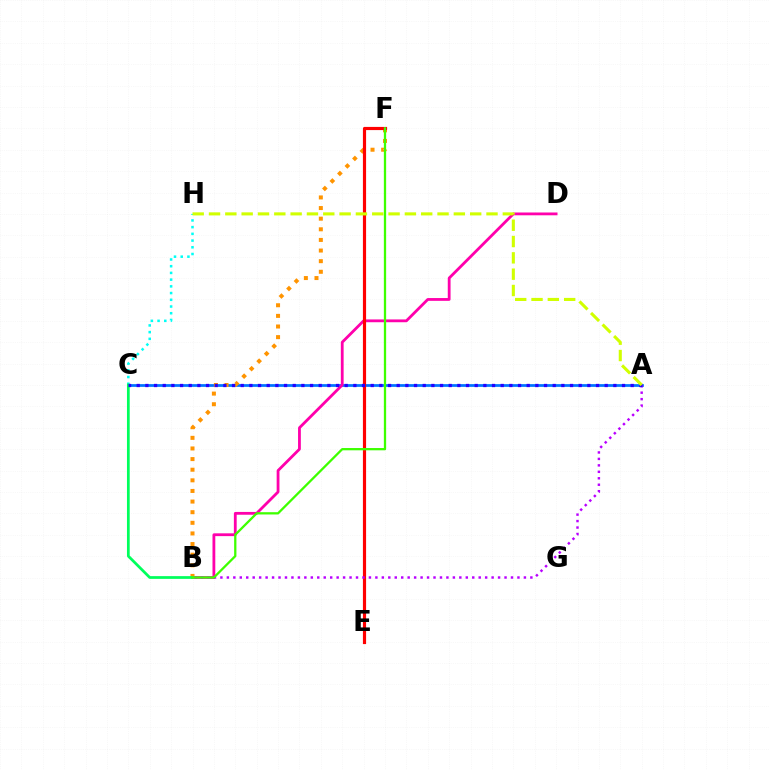{('A', 'C'): [{'color': '#0074ff', 'line_style': 'solid', 'thickness': 1.97}, {'color': '#2500ff', 'line_style': 'dotted', 'thickness': 2.35}], ('B', 'D'): [{'color': '#ff00ac', 'line_style': 'solid', 'thickness': 2.02}], ('C', 'H'): [{'color': '#00fff6', 'line_style': 'dotted', 'thickness': 1.83}], ('B', 'F'): [{'color': '#ff9400', 'line_style': 'dotted', 'thickness': 2.89}, {'color': '#3dff00', 'line_style': 'solid', 'thickness': 1.64}], ('E', 'F'): [{'color': '#ff0000', 'line_style': 'solid', 'thickness': 2.29}], ('B', 'C'): [{'color': '#00ff5c', 'line_style': 'solid', 'thickness': 1.97}], ('A', 'B'): [{'color': '#b900ff', 'line_style': 'dotted', 'thickness': 1.75}], ('A', 'H'): [{'color': '#d1ff00', 'line_style': 'dashed', 'thickness': 2.22}]}